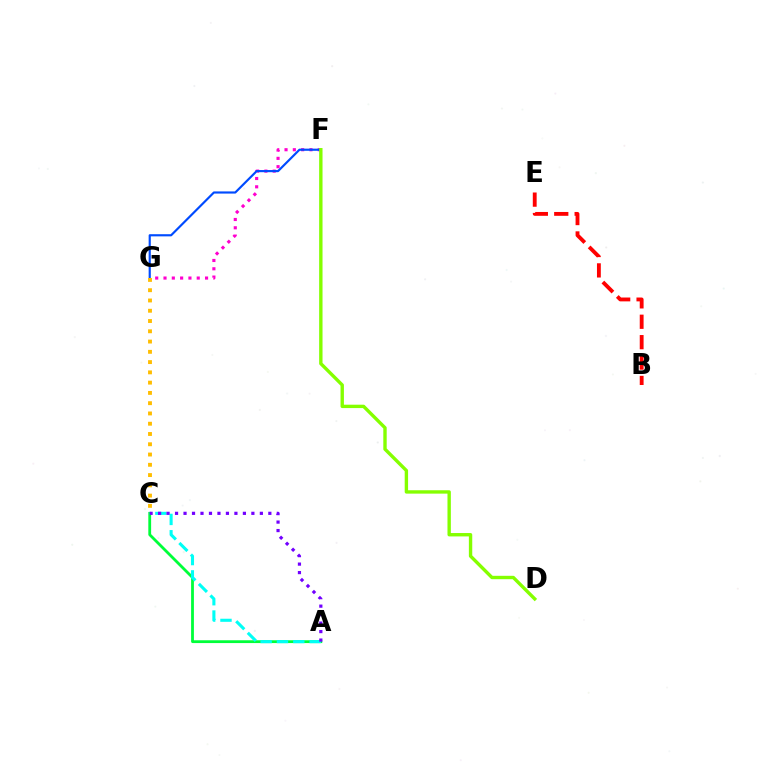{('A', 'C'): [{'color': '#00ff39', 'line_style': 'solid', 'thickness': 2.02}, {'color': '#00fff6', 'line_style': 'dashed', 'thickness': 2.22}, {'color': '#7200ff', 'line_style': 'dotted', 'thickness': 2.3}], ('F', 'G'): [{'color': '#ff00cf', 'line_style': 'dotted', 'thickness': 2.26}, {'color': '#004bff', 'line_style': 'solid', 'thickness': 1.56}], ('B', 'E'): [{'color': '#ff0000', 'line_style': 'dashed', 'thickness': 2.77}], ('C', 'G'): [{'color': '#ffbd00', 'line_style': 'dotted', 'thickness': 2.79}], ('D', 'F'): [{'color': '#84ff00', 'line_style': 'solid', 'thickness': 2.43}]}